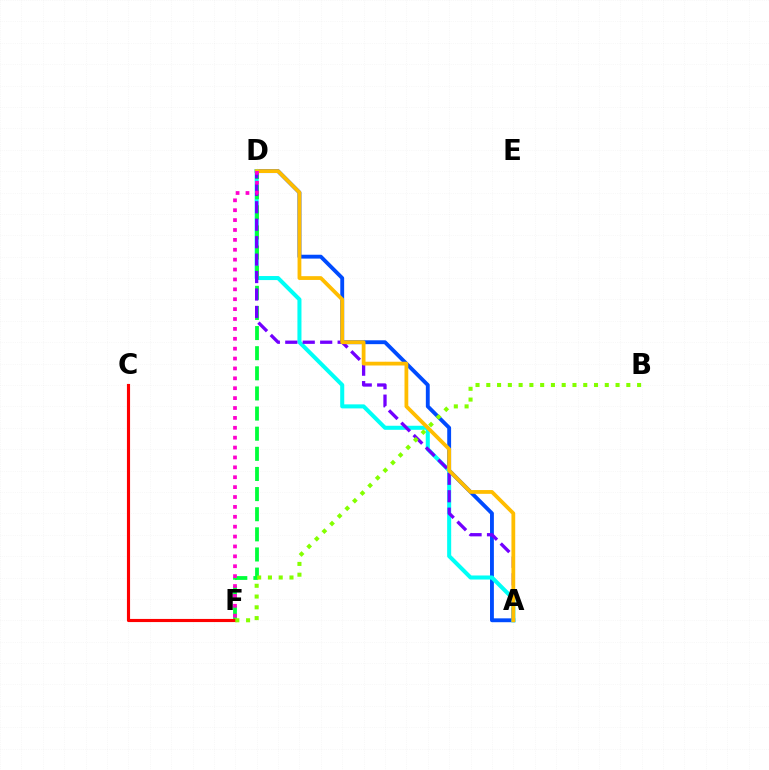{('A', 'D'): [{'color': '#004bff', 'line_style': 'solid', 'thickness': 2.78}, {'color': '#00fff6', 'line_style': 'solid', 'thickness': 2.91}, {'color': '#7200ff', 'line_style': 'dashed', 'thickness': 2.37}, {'color': '#ffbd00', 'line_style': 'solid', 'thickness': 2.72}], ('D', 'F'): [{'color': '#00ff39', 'line_style': 'dashed', 'thickness': 2.73}, {'color': '#ff00cf', 'line_style': 'dotted', 'thickness': 2.69}], ('C', 'F'): [{'color': '#ff0000', 'line_style': 'solid', 'thickness': 2.26}], ('B', 'F'): [{'color': '#84ff00', 'line_style': 'dotted', 'thickness': 2.93}]}